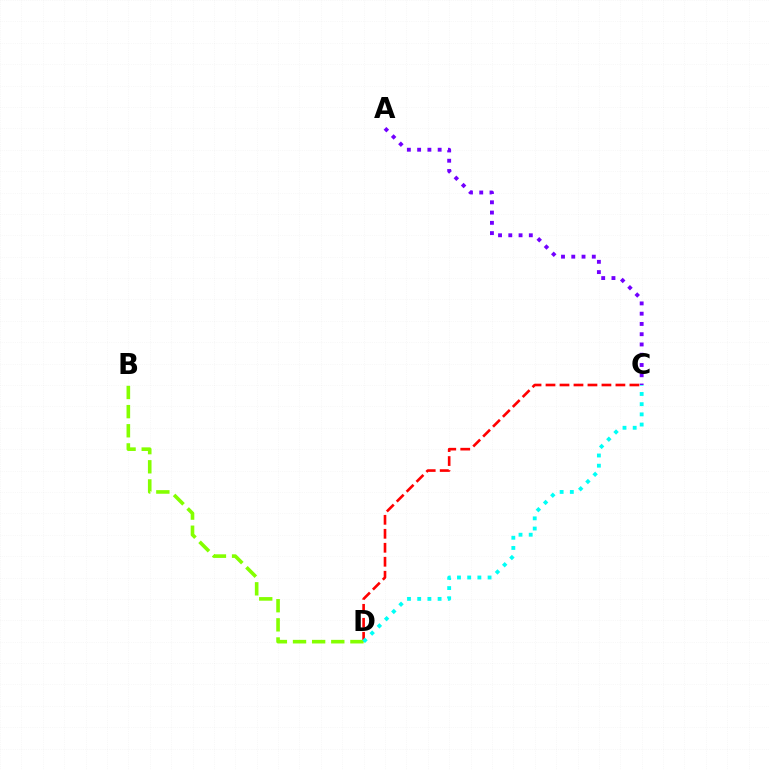{('A', 'C'): [{'color': '#7200ff', 'line_style': 'dotted', 'thickness': 2.79}], ('C', 'D'): [{'color': '#ff0000', 'line_style': 'dashed', 'thickness': 1.9}, {'color': '#00fff6', 'line_style': 'dotted', 'thickness': 2.77}], ('B', 'D'): [{'color': '#84ff00', 'line_style': 'dashed', 'thickness': 2.6}]}